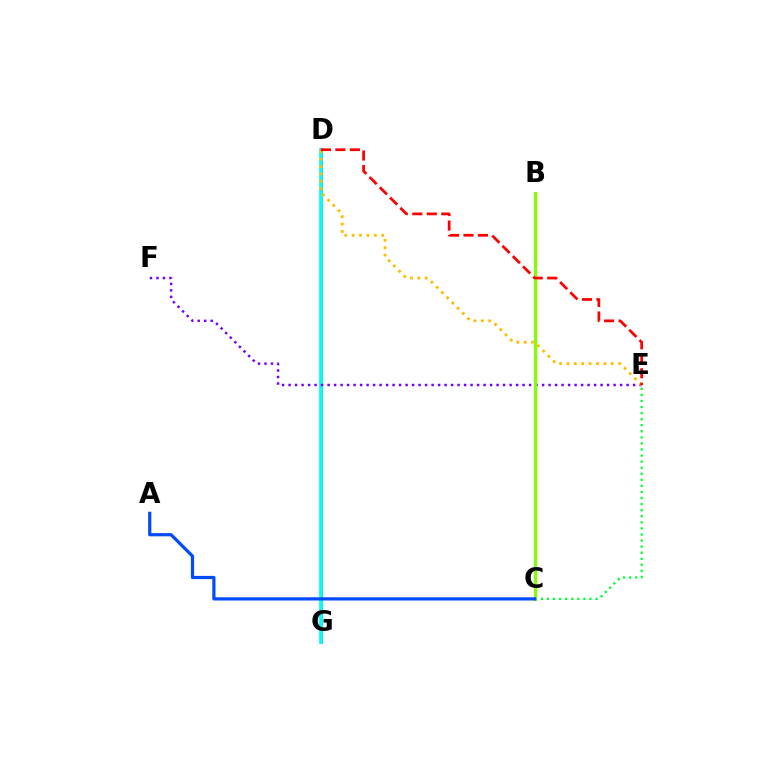{('D', 'G'): [{'color': '#ff00cf', 'line_style': 'solid', 'thickness': 1.89}, {'color': '#00fff6', 'line_style': 'solid', 'thickness': 2.68}], ('E', 'F'): [{'color': '#7200ff', 'line_style': 'dotted', 'thickness': 1.77}], ('D', 'E'): [{'color': '#ffbd00', 'line_style': 'dotted', 'thickness': 2.01}, {'color': '#ff0000', 'line_style': 'dashed', 'thickness': 1.97}], ('C', 'E'): [{'color': '#00ff39', 'line_style': 'dotted', 'thickness': 1.65}], ('B', 'C'): [{'color': '#84ff00', 'line_style': 'solid', 'thickness': 2.32}], ('A', 'C'): [{'color': '#004bff', 'line_style': 'solid', 'thickness': 2.31}]}